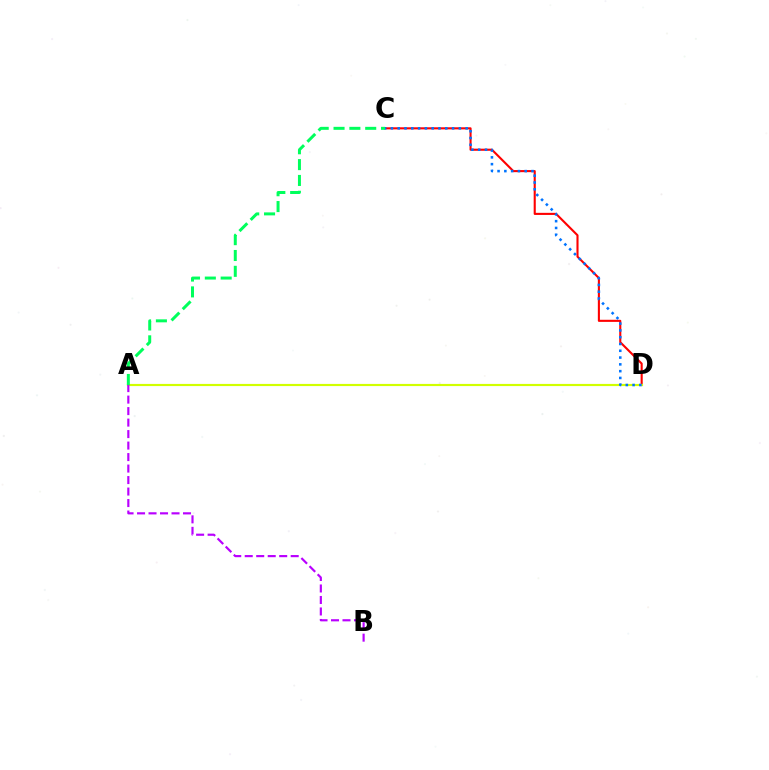{('C', 'D'): [{'color': '#ff0000', 'line_style': 'solid', 'thickness': 1.51}, {'color': '#0074ff', 'line_style': 'dotted', 'thickness': 1.85}], ('A', 'D'): [{'color': '#d1ff00', 'line_style': 'solid', 'thickness': 1.56}], ('A', 'B'): [{'color': '#b900ff', 'line_style': 'dashed', 'thickness': 1.56}], ('A', 'C'): [{'color': '#00ff5c', 'line_style': 'dashed', 'thickness': 2.15}]}